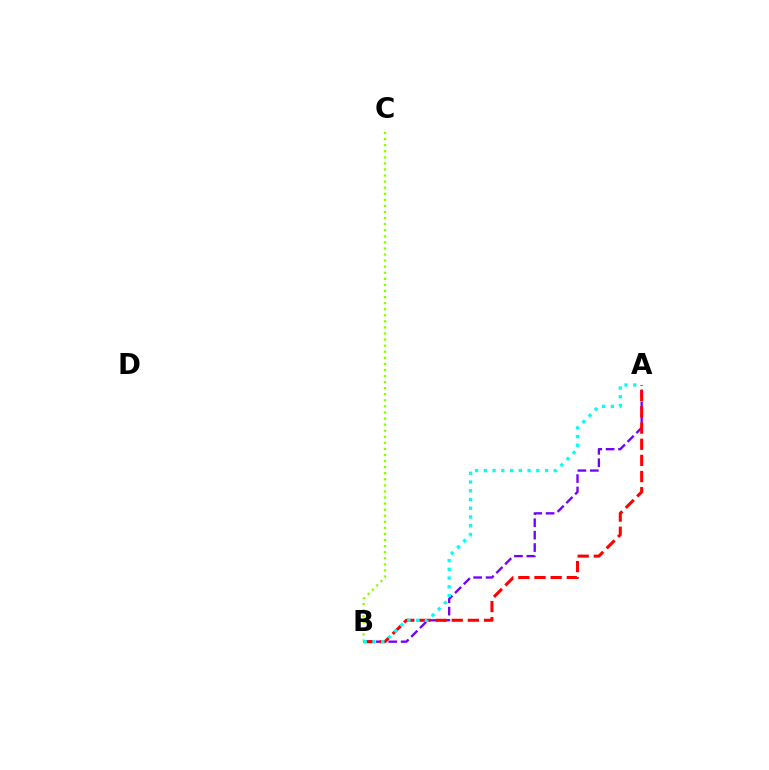{('A', 'B'): [{'color': '#7200ff', 'line_style': 'dashed', 'thickness': 1.69}, {'color': '#ff0000', 'line_style': 'dashed', 'thickness': 2.19}, {'color': '#00fff6', 'line_style': 'dotted', 'thickness': 2.38}], ('B', 'C'): [{'color': '#84ff00', 'line_style': 'dotted', 'thickness': 1.65}]}